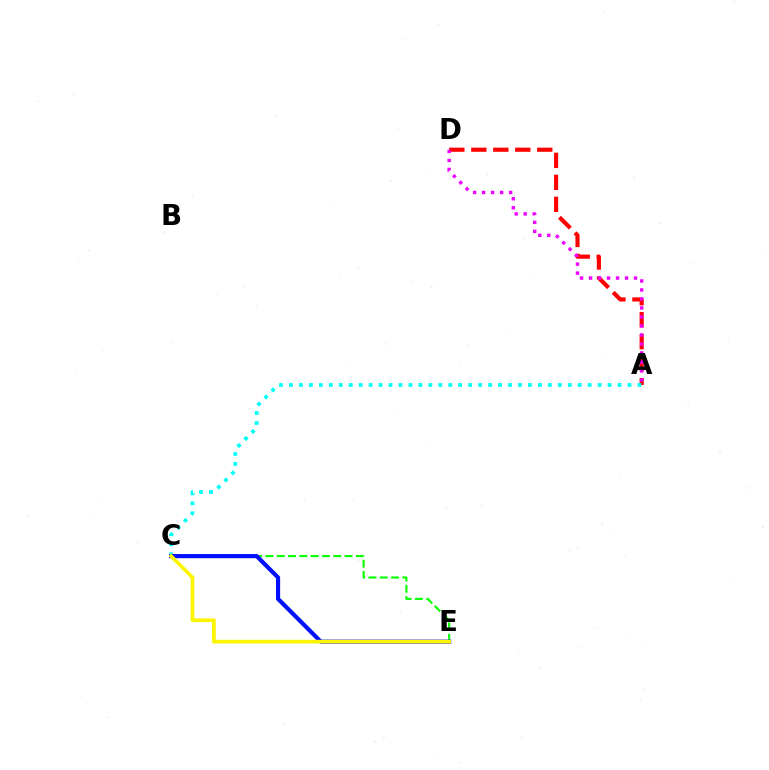{('A', 'D'): [{'color': '#ff0000', 'line_style': 'dashed', 'thickness': 2.99}, {'color': '#ee00ff', 'line_style': 'dotted', 'thickness': 2.44}], ('C', 'E'): [{'color': '#08ff00', 'line_style': 'dashed', 'thickness': 1.54}, {'color': '#0010ff', 'line_style': 'solid', 'thickness': 3.0}, {'color': '#fcf500', 'line_style': 'solid', 'thickness': 2.66}], ('A', 'C'): [{'color': '#00fff6', 'line_style': 'dotted', 'thickness': 2.71}]}